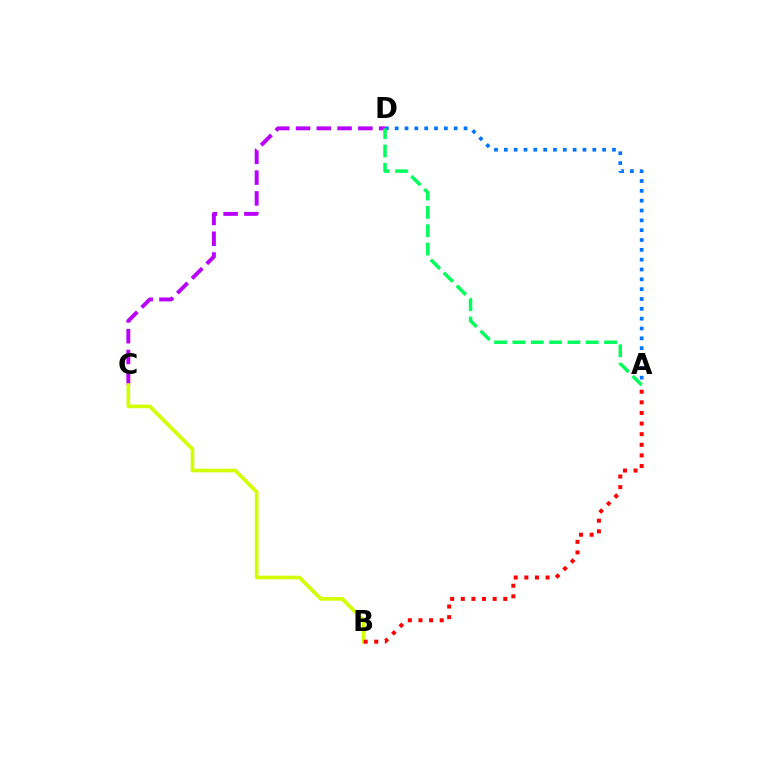{('C', 'D'): [{'color': '#b900ff', 'line_style': 'dashed', 'thickness': 2.82}], ('B', 'C'): [{'color': '#d1ff00', 'line_style': 'solid', 'thickness': 2.61}], ('A', 'B'): [{'color': '#ff0000', 'line_style': 'dotted', 'thickness': 2.88}], ('A', 'D'): [{'color': '#0074ff', 'line_style': 'dotted', 'thickness': 2.67}, {'color': '#00ff5c', 'line_style': 'dashed', 'thickness': 2.49}]}